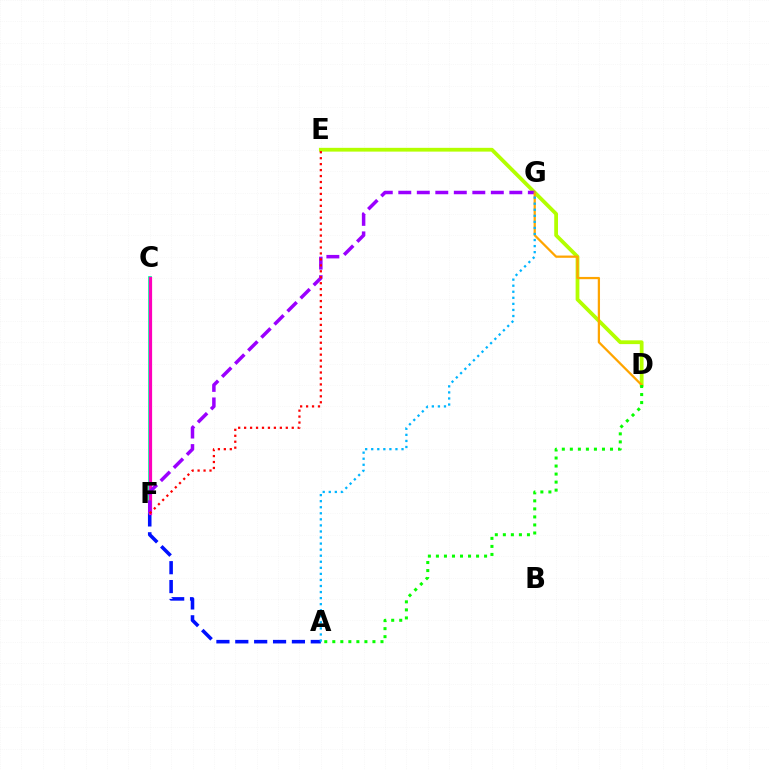{('D', 'E'): [{'color': '#b3ff00', 'line_style': 'solid', 'thickness': 2.72}], ('C', 'F'): [{'color': '#00ff9d', 'line_style': 'solid', 'thickness': 2.67}, {'color': '#ff00bd', 'line_style': 'solid', 'thickness': 2.31}], ('A', 'F'): [{'color': '#0010ff', 'line_style': 'dashed', 'thickness': 2.56}], ('F', 'G'): [{'color': '#9b00ff', 'line_style': 'dashed', 'thickness': 2.51}], ('D', 'G'): [{'color': '#ffa500', 'line_style': 'solid', 'thickness': 1.62}], ('A', 'D'): [{'color': '#08ff00', 'line_style': 'dotted', 'thickness': 2.18}], ('A', 'G'): [{'color': '#00b5ff', 'line_style': 'dotted', 'thickness': 1.65}], ('E', 'F'): [{'color': '#ff0000', 'line_style': 'dotted', 'thickness': 1.62}]}